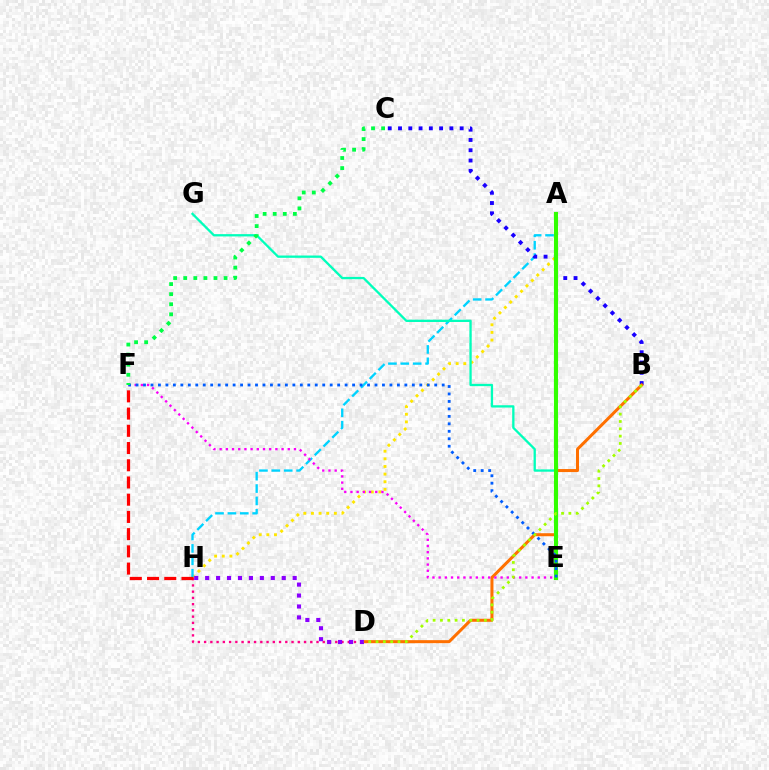{('A', 'H'): [{'color': '#ffe600', 'line_style': 'dotted', 'thickness': 2.07}, {'color': '#00d3ff', 'line_style': 'dashed', 'thickness': 1.68}], ('E', 'G'): [{'color': '#00ffbb', 'line_style': 'solid', 'thickness': 1.66}], ('B', 'C'): [{'color': '#1900ff', 'line_style': 'dotted', 'thickness': 2.79}], ('B', 'D'): [{'color': '#ff7000', 'line_style': 'solid', 'thickness': 2.18}, {'color': '#a2ff00', 'line_style': 'dotted', 'thickness': 1.99}], ('D', 'H'): [{'color': '#ff0088', 'line_style': 'dotted', 'thickness': 1.7}, {'color': '#8a00ff', 'line_style': 'dotted', 'thickness': 2.97}], ('A', 'E'): [{'color': '#31ff00', 'line_style': 'solid', 'thickness': 2.95}], ('E', 'F'): [{'color': '#fa00f9', 'line_style': 'dotted', 'thickness': 1.68}, {'color': '#005dff', 'line_style': 'dotted', 'thickness': 2.03}], ('C', 'F'): [{'color': '#00ff45', 'line_style': 'dotted', 'thickness': 2.74}], ('F', 'H'): [{'color': '#ff0000', 'line_style': 'dashed', 'thickness': 2.34}]}